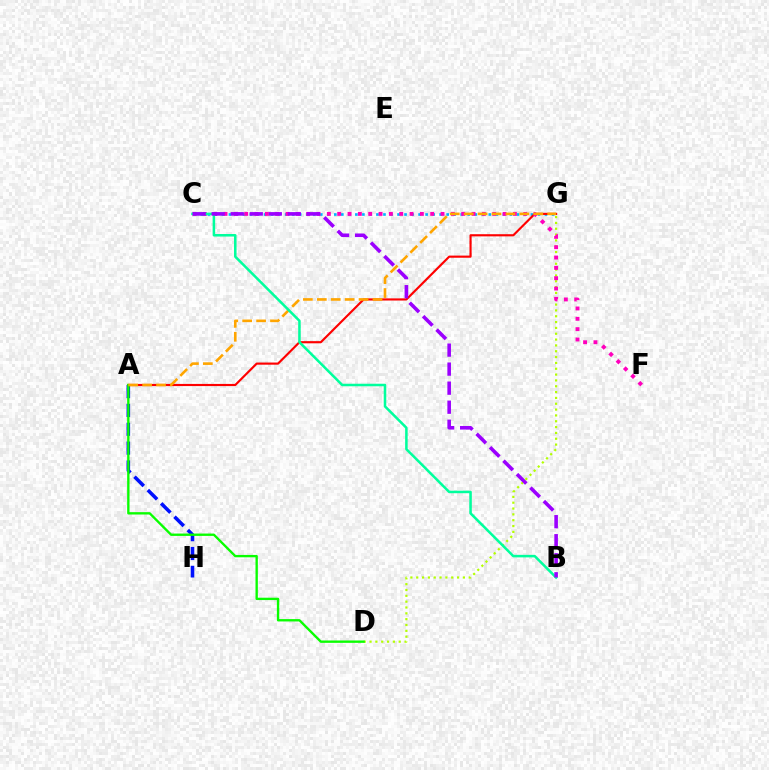{('A', 'H'): [{'color': '#0010ff', 'line_style': 'dashed', 'thickness': 2.56}], ('C', 'G'): [{'color': '#00b5ff', 'line_style': 'dotted', 'thickness': 1.91}], ('A', 'G'): [{'color': '#ff0000', 'line_style': 'solid', 'thickness': 1.55}, {'color': '#ffa500', 'line_style': 'dashed', 'thickness': 1.89}], ('D', 'G'): [{'color': '#b3ff00', 'line_style': 'dotted', 'thickness': 1.59}], ('A', 'D'): [{'color': '#08ff00', 'line_style': 'solid', 'thickness': 1.7}], ('C', 'F'): [{'color': '#ff00bd', 'line_style': 'dotted', 'thickness': 2.81}], ('B', 'C'): [{'color': '#00ff9d', 'line_style': 'solid', 'thickness': 1.82}, {'color': '#9b00ff', 'line_style': 'dashed', 'thickness': 2.59}]}